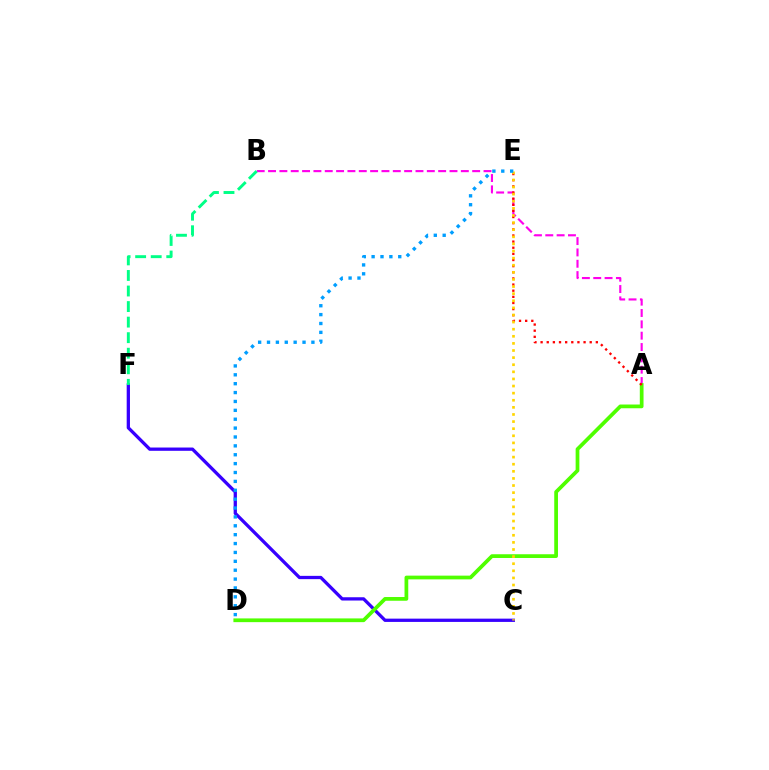{('A', 'B'): [{'color': '#ff00ed', 'line_style': 'dashed', 'thickness': 1.54}], ('C', 'F'): [{'color': '#3700ff', 'line_style': 'solid', 'thickness': 2.36}], ('A', 'D'): [{'color': '#4fff00', 'line_style': 'solid', 'thickness': 2.69}], ('B', 'F'): [{'color': '#00ff86', 'line_style': 'dashed', 'thickness': 2.11}], ('A', 'E'): [{'color': '#ff0000', 'line_style': 'dotted', 'thickness': 1.67}], ('C', 'E'): [{'color': '#ffd500', 'line_style': 'dotted', 'thickness': 1.93}], ('D', 'E'): [{'color': '#009eff', 'line_style': 'dotted', 'thickness': 2.41}]}